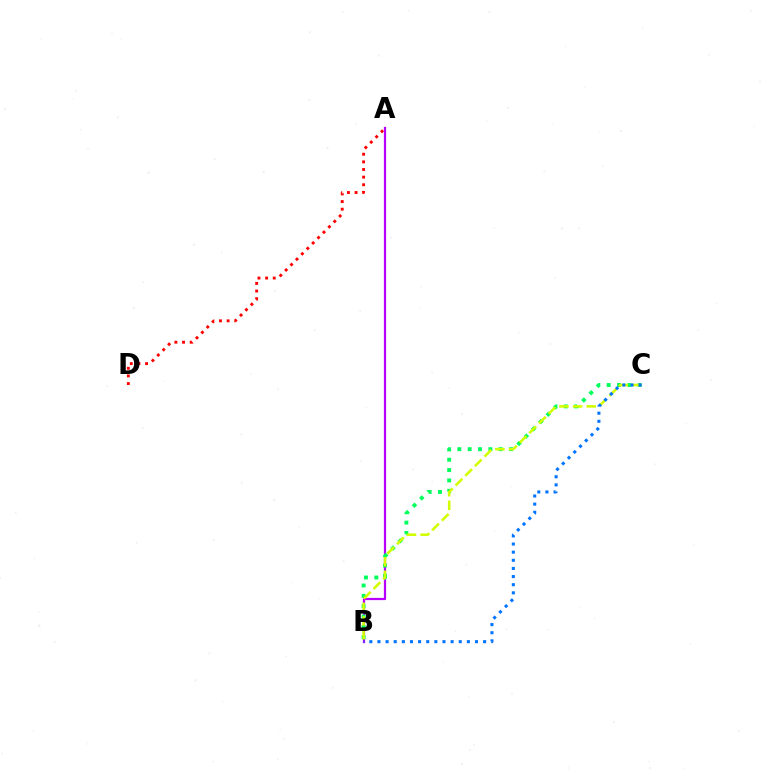{('A', 'D'): [{'color': '#ff0000', 'line_style': 'dotted', 'thickness': 2.07}], ('A', 'B'): [{'color': '#b900ff', 'line_style': 'solid', 'thickness': 1.6}], ('B', 'C'): [{'color': '#00ff5c', 'line_style': 'dotted', 'thickness': 2.81}, {'color': '#d1ff00', 'line_style': 'dashed', 'thickness': 1.85}, {'color': '#0074ff', 'line_style': 'dotted', 'thickness': 2.21}]}